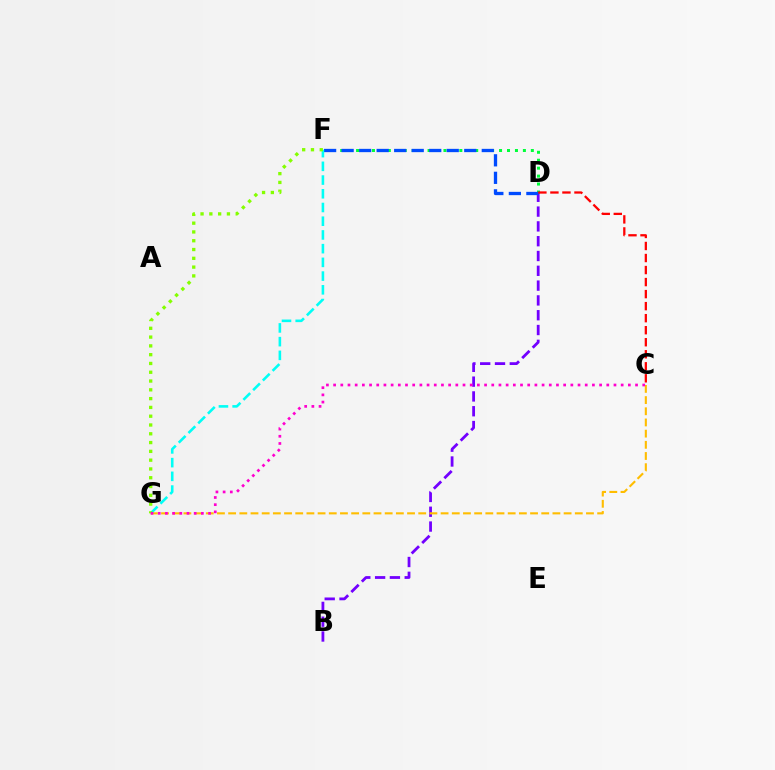{('D', 'F'): [{'color': '#00ff39', 'line_style': 'dotted', 'thickness': 2.16}, {'color': '#004bff', 'line_style': 'dashed', 'thickness': 2.38}], ('B', 'D'): [{'color': '#7200ff', 'line_style': 'dashed', 'thickness': 2.01}], ('C', 'G'): [{'color': '#ffbd00', 'line_style': 'dashed', 'thickness': 1.52}, {'color': '#ff00cf', 'line_style': 'dotted', 'thickness': 1.95}], ('F', 'G'): [{'color': '#00fff6', 'line_style': 'dashed', 'thickness': 1.86}, {'color': '#84ff00', 'line_style': 'dotted', 'thickness': 2.39}], ('C', 'D'): [{'color': '#ff0000', 'line_style': 'dashed', 'thickness': 1.63}]}